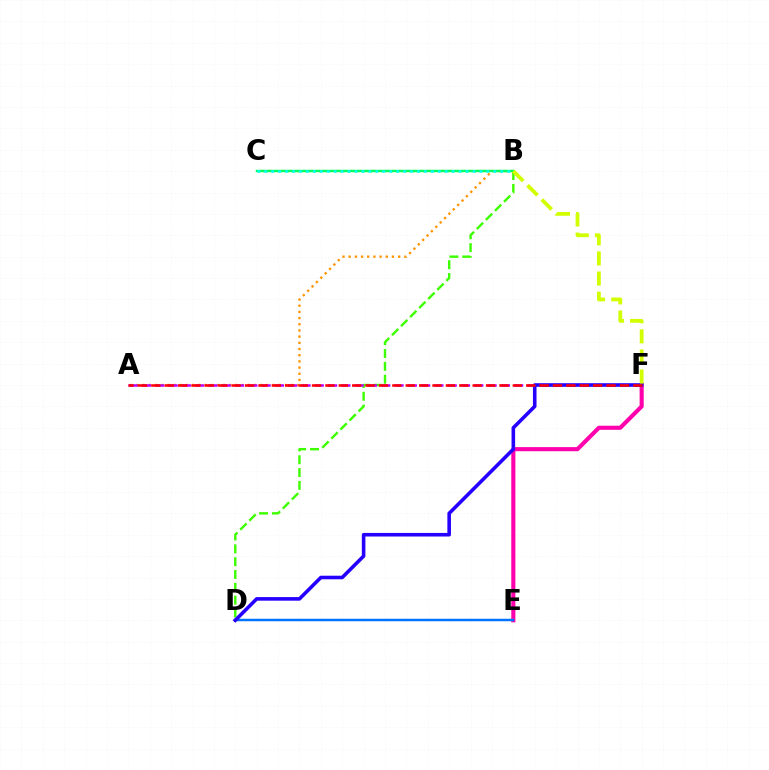{('B', 'D'): [{'color': '#3dff00', 'line_style': 'dashed', 'thickness': 1.74}], ('A', 'B'): [{'color': '#ff9400', 'line_style': 'dotted', 'thickness': 1.68}], ('B', 'C'): [{'color': '#00ff5c', 'line_style': 'solid', 'thickness': 1.79}, {'color': '#00fff6', 'line_style': 'dotted', 'thickness': 1.89}], ('E', 'F'): [{'color': '#ff00ac', 'line_style': 'solid', 'thickness': 2.96}], ('A', 'F'): [{'color': '#b900ff', 'line_style': 'dashed', 'thickness': 1.81}, {'color': '#ff0000', 'line_style': 'dashed', 'thickness': 1.82}], ('D', 'E'): [{'color': '#0074ff', 'line_style': 'solid', 'thickness': 1.79}], ('D', 'F'): [{'color': '#2500ff', 'line_style': 'solid', 'thickness': 2.58}], ('B', 'F'): [{'color': '#d1ff00', 'line_style': 'dashed', 'thickness': 2.73}]}